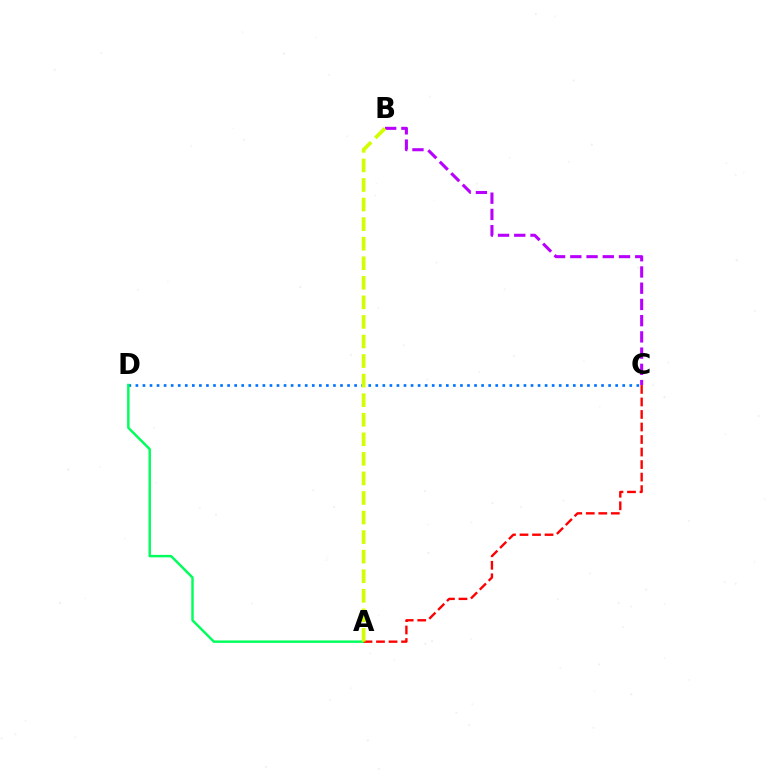{('C', 'D'): [{'color': '#0074ff', 'line_style': 'dotted', 'thickness': 1.92}], ('A', 'D'): [{'color': '#00ff5c', 'line_style': 'solid', 'thickness': 1.76}], ('A', 'C'): [{'color': '#ff0000', 'line_style': 'dashed', 'thickness': 1.7}], ('B', 'C'): [{'color': '#b900ff', 'line_style': 'dashed', 'thickness': 2.2}], ('A', 'B'): [{'color': '#d1ff00', 'line_style': 'dashed', 'thickness': 2.66}]}